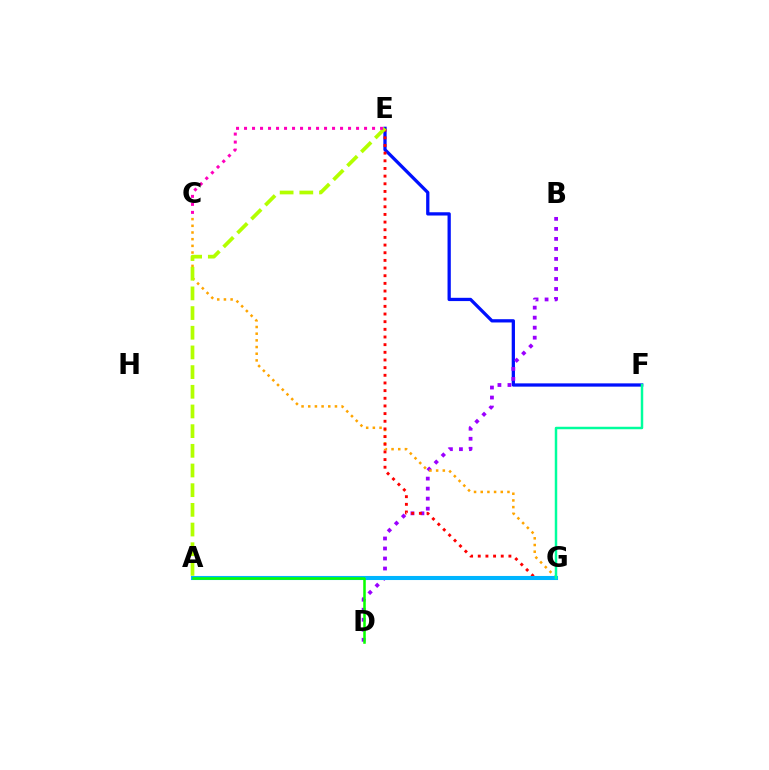{('E', 'F'): [{'color': '#0010ff', 'line_style': 'solid', 'thickness': 2.35}], ('B', 'D'): [{'color': '#9b00ff', 'line_style': 'dotted', 'thickness': 2.72}], ('C', 'G'): [{'color': '#ffa500', 'line_style': 'dotted', 'thickness': 1.82}], ('E', 'G'): [{'color': '#ff0000', 'line_style': 'dotted', 'thickness': 2.08}], ('A', 'G'): [{'color': '#00b5ff', 'line_style': 'solid', 'thickness': 2.94}], ('A', 'D'): [{'color': '#08ff00', 'line_style': 'solid', 'thickness': 1.82}], ('A', 'E'): [{'color': '#b3ff00', 'line_style': 'dashed', 'thickness': 2.67}], ('C', 'E'): [{'color': '#ff00bd', 'line_style': 'dotted', 'thickness': 2.17}], ('F', 'G'): [{'color': '#00ff9d', 'line_style': 'solid', 'thickness': 1.78}]}